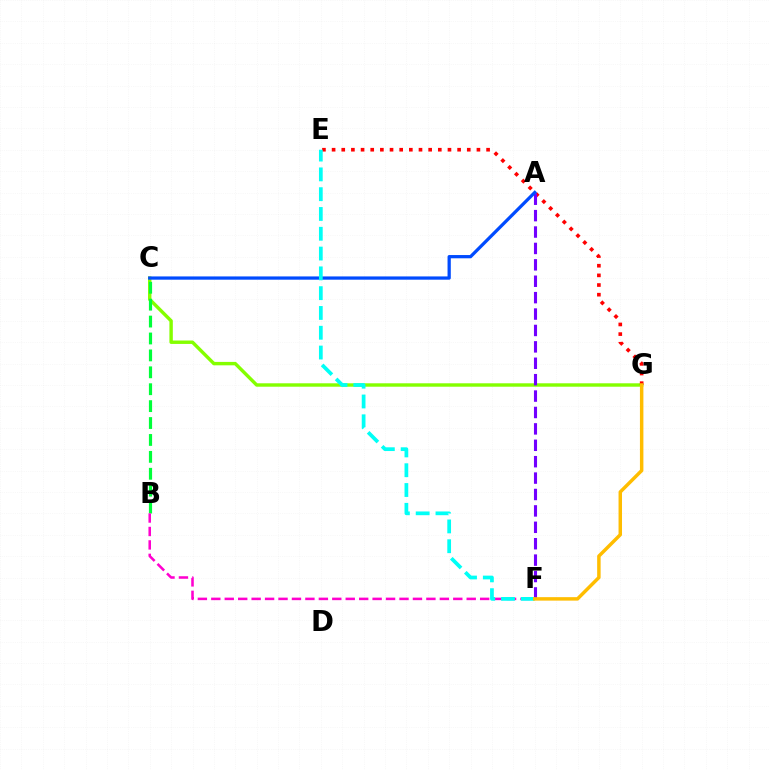{('C', 'G'): [{'color': '#84ff00', 'line_style': 'solid', 'thickness': 2.46}], ('B', 'C'): [{'color': '#00ff39', 'line_style': 'dashed', 'thickness': 2.3}], ('E', 'G'): [{'color': '#ff0000', 'line_style': 'dotted', 'thickness': 2.62}], ('A', 'F'): [{'color': '#7200ff', 'line_style': 'dashed', 'thickness': 2.23}], ('B', 'F'): [{'color': '#ff00cf', 'line_style': 'dashed', 'thickness': 1.83}], ('A', 'C'): [{'color': '#004bff', 'line_style': 'solid', 'thickness': 2.35}], ('E', 'F'): [{'color': '#00fff6', 'line_style': 'dashed', 'thickness': 2.69}], ('F', 'G'): [{'color': '#ffbd00', 'line_style': 'solid', 'thickness': 2.5}]}